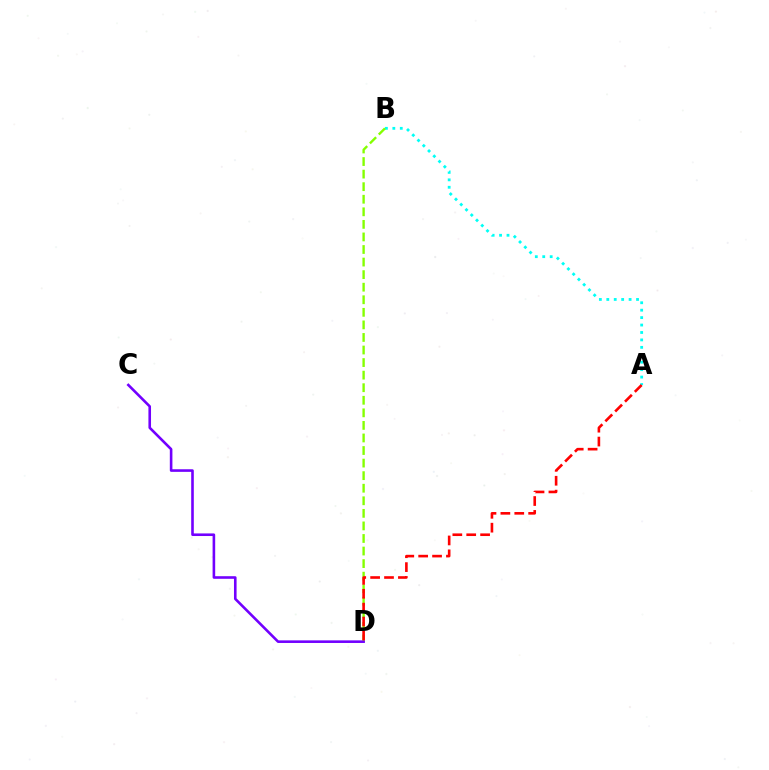{('A', 'B'): [{'color': '#00fff6', 'line_style': 'dotted', 'thickness': 2.02}], ('B', 'D'): [{'color': '#84ff00', 'line_style': 'dashed', 'thickness': 1.71}], ('C', 'D'): [{'color': '#7200ff', 'line_style': 'solid', 'thickness': 1.87}], ('A', 'D'): [{'color': '#ff0000', 'line_style': 'dashed', 'thickness': 1.89}]}